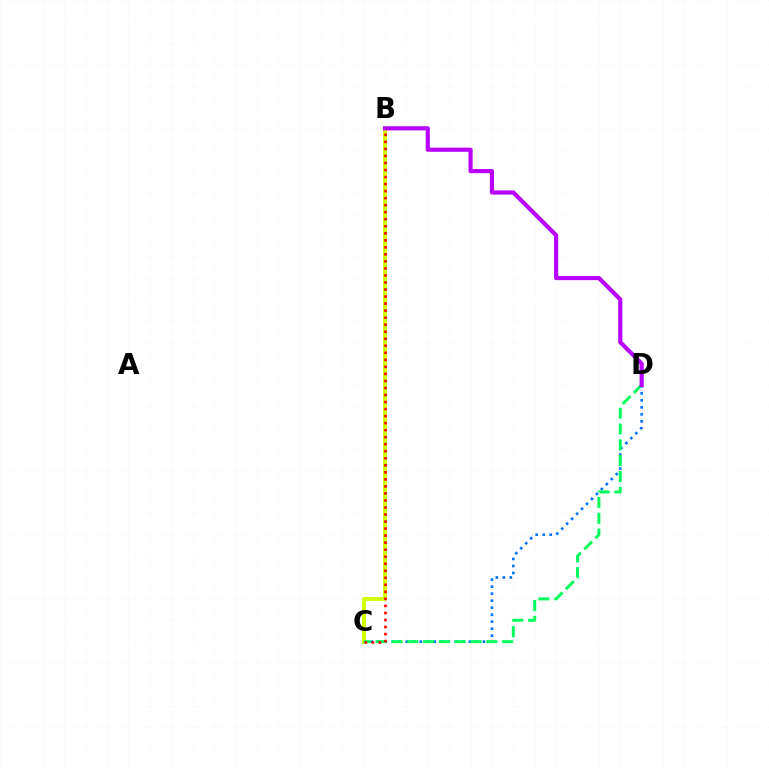{('C', 'D'): [{'color': '#0074ff', 'line_style': 'dotted', 'thickness': 1.9}, {'color': '#00ff5c', 'line_style': 'dashed', 'thickness': 2.15}], ('B', 'C'): [{'color': '#d1ff00', 'line_style': 'solid', 'thickness': 2.81}, {'color': '#ff0000', 'line_style': 'dotted', 'thickness': 1.91}], ('B', 'D'): [{'color': '#b900ff', 'line_style': 'solid', 'thickness': 2.99}]}